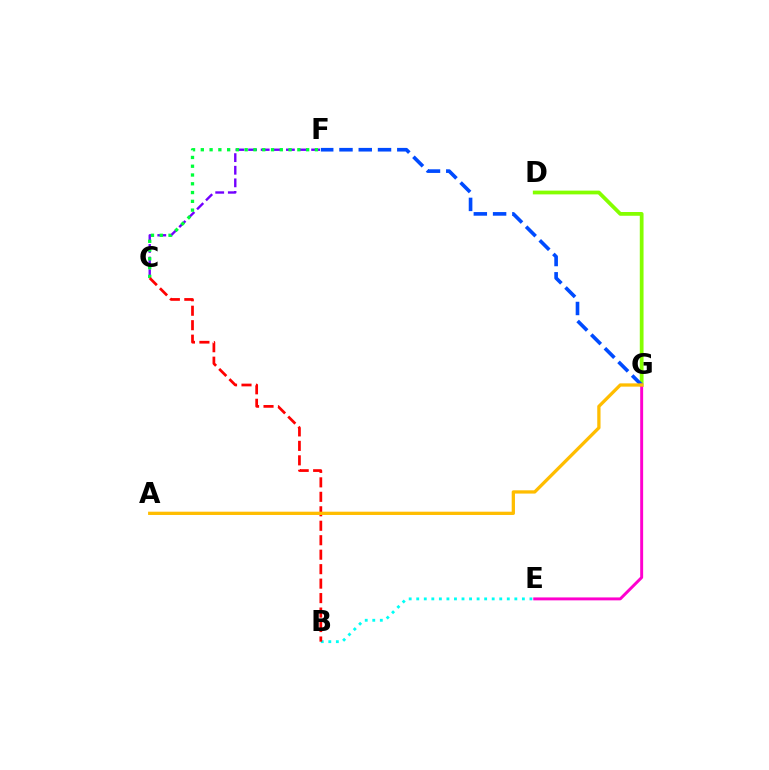{('C', 'F'): [{'color': '#7200ff', 'line_style': 'dashed', 'thickness': 1.71}, {'color': '#00ff39', 'line_style': 'dotted', 'thickness': 2.38}], ('B', 'E'): [{'color': '#00fff6', 'line_style': 'dotted', 'thickness': 2.05}], ('D', 'G'): [{'color': '#84ff00', 'line_style': 'solid', 'thickness': 2.71}], ('B', 'C'): [{'color': '#ff0000', 'line_style': 'dashed', 'thickness': 1.97}], ('F', 'G'): [{'color': '#004bff', 'line_style': 'dashed', 'thickness': 2.62}], ('E', 'G'): [{'color': '#ff00cf', 'line_style': 'solid', 'thickness': 2.11}], ('A', 'G'): [{'color': '#ffbd00', 'line_style': 'solid', 'thickness': 2.36}]}